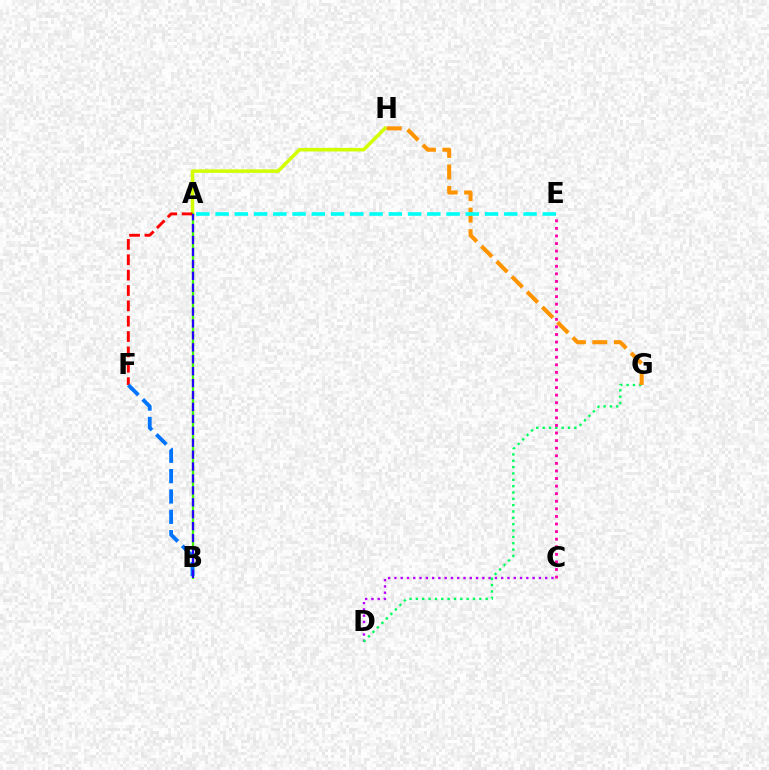{('C', 'D'): [{'color': '#b900ff', 'line_style': 'dotted', 'thickness': 1.71}], ('A', 'H'): [{'color': '#d1ff00', 'line_style': 'solid', 'thickness': 2.52}], ('D', 'G'): [{'color': '#00ff5c', 'line_style': 'dotted', 'thickness': 1.72}], ('G', 'H'): [{'color': '#ff9400', 'line_style': 'dashed', 'thickness': 2.92}], ('A', 'B'): [{'color': '#3dff00', 'line_style': 'solid', 'thickness': 1.66}, {'color': '#2500ff', 'line_style': 'dashed', 'thickness': 1.62}], ('A', 'F'): [{'color': '#ff0000', 'line_style': 'dashed', 'thickness': 2.09}], ('B', 'F'): [{'color': '#0074ff', 'line_style': 'dashed', 'thickness': 2.76}], ('A', 'E'): [{'color': '#00fff6', 'line_style': 'dashed', 'thickness': 2.61}], ('C', 'E'): [{'color': '#ff00ac', 'line_style': 'dotted', 'thickness': 2.06}]}